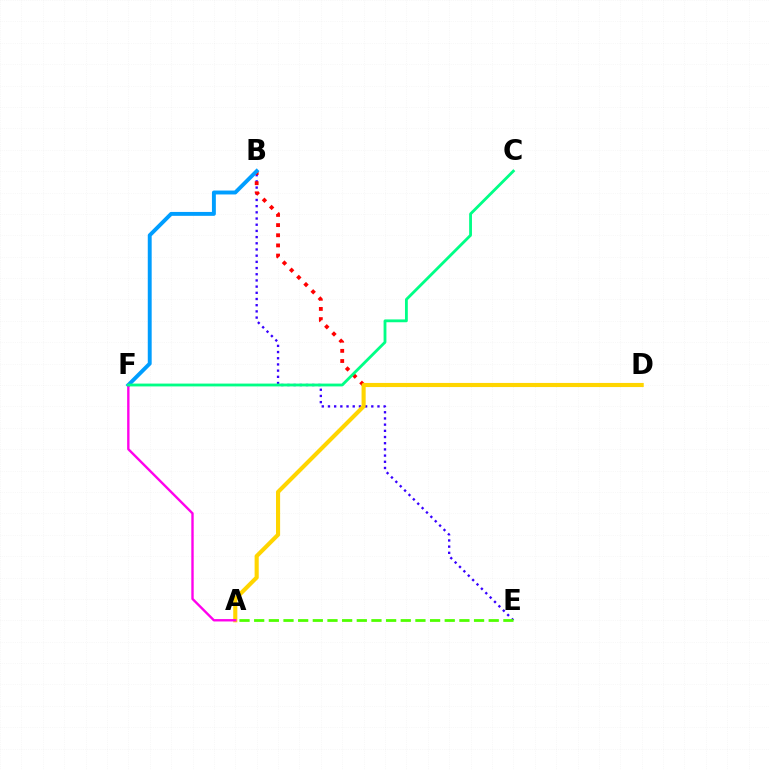{('B', 'E'): [{'color': '#3700ff', 'line_style': 'dotted', 'thickness': 1.68}], ('B', 'D'): [{'color': '#ff0000', 'line_style': 'dotted', 'thickness': 2.76}], ('B', 'F'): [{'color': '#009eff', 'line_style': 'solid', 'thickness': 2.81}], ('A', 'E'): [{'color': '#4fff00', 'line_style': 'dashed', 'thickness': 1.99}], ('A', 'D'): [{'color': '#ffd500', 'line_style': 'solid', 'thickness': 2.96}], ('A', 'F'): [{'color': '#ff00ed', 'line_style': 'solid', 'thickness': 1.71}], ('C', 'F'): [{'color': '#00ff86', 'line_style': 'solid', 'thickness': 2.03}]}